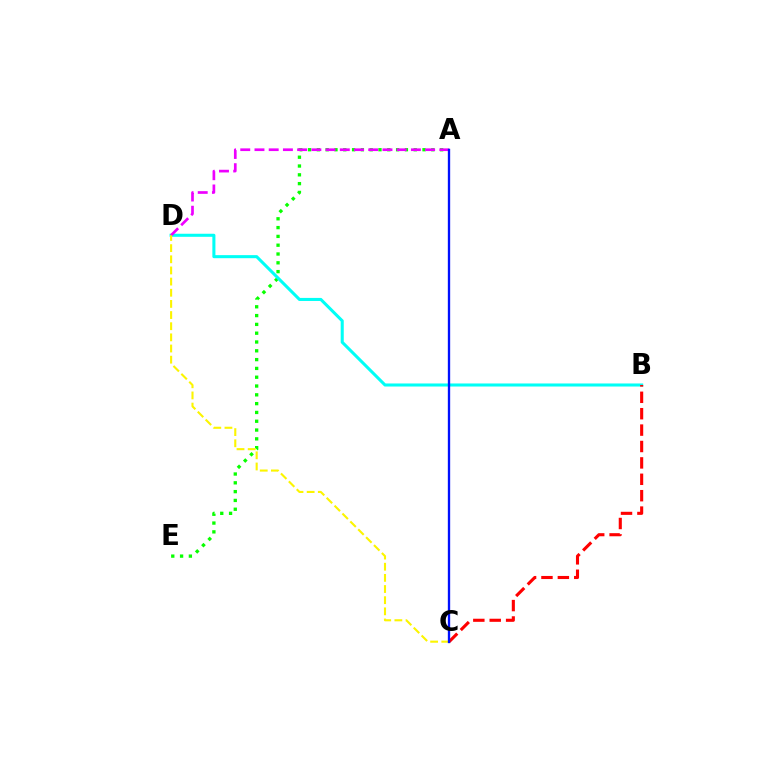{('A', 'E'): [{'color': '#08ff00', 'line_style': 'dotted', 'thickness': 2.39}], ('B', 'D'): [{'color': '#00fff6', 'line_style': 'solid', 'thickness': 2.2}], ('A', 'D'): [{'color': '#ee00ff', 'line_style': 'dashed', 'thickness': 1.93}], ('C', 'D'): [{'color': '#fcf500', 'line_style': 'dashed', 'thickness': 1.52}], ('B', 'C'): [{'color': '#ff0000', 'line_style': 'dashed', 'thickness': 2.23}], ('A', 'C'): [{'color': '#0010ff', 'line_style': 'solid', 'thickness': 1.68}]}